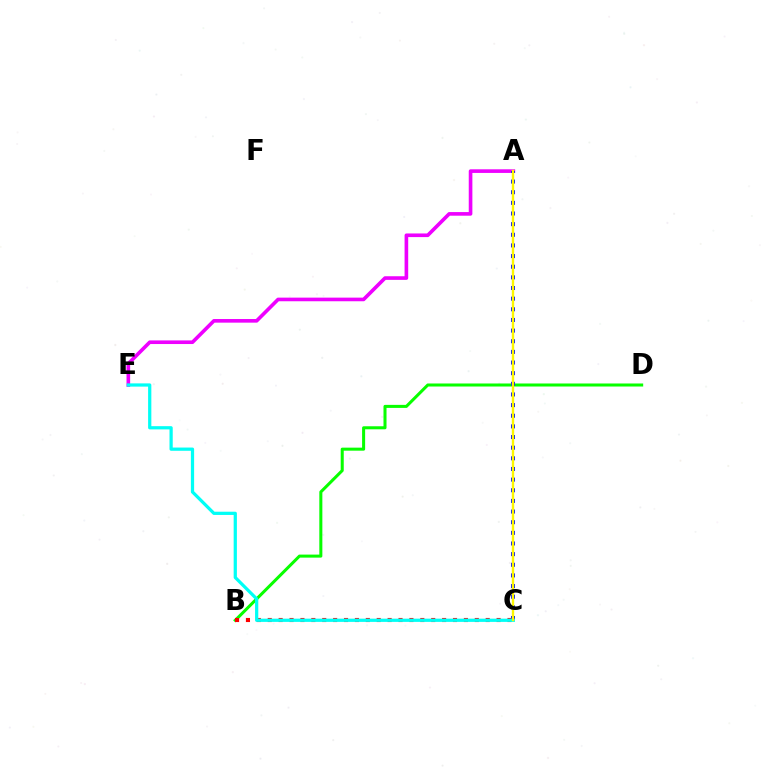{('B', 'D'): [{'color': '#08ff00', 'line_style': 'solid', 'thickness': 2.18}], ('B', 'C'): [{'color': '#ff0000', 'line_style': 'dotted', 'thickness': 2.96}], ('A', 'E'): [{'color': '#ee00ff', 'line_style': 'solid', 'thickness': 2.61}], ('A', 'C'): [{'color': '#0010ff', 'line_style': 'dotted', 'thickness': 2.89}, {'color': '#fcf500', 'line_style': 'solid', 'thickness': 1.7}], ('C', 'E'): [{'color': '#00fff6', 'line_style': 'solid', 'thickness': 2.33}]}